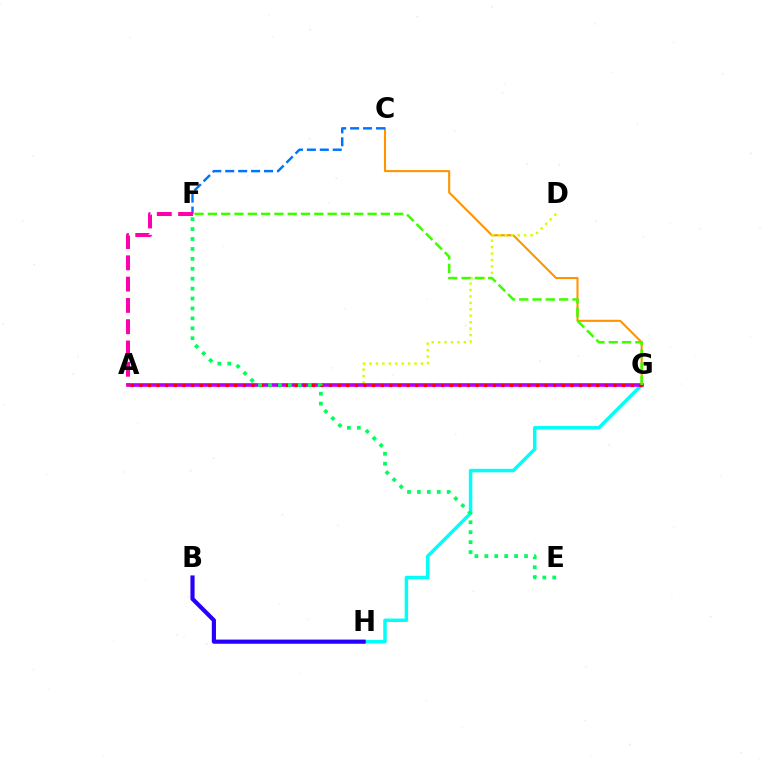{('C', 'G'): [{'color': '#ff9400', 'line_style': 'solid', 'thickness': 1.5}], ('C', 'F'): [{'color': '#0074ff', 'line_style': 'dashed', 'thickness': 1.76}], ('G', 'H'): [{'color': '#00fff6', 'line_style': 'solid', 'thickness': 2.49}], ('A', 'D'): [{'color': '#d1ff00', 'line_style': 'dotted', 'thickness': 1.75}], ('A', 'G'): [{'color': '#b900ff', 'line_style': 'solid', 'thickness': 2.62}, {'color': '#ff0000', 'line_style': 'dotted', 'thickness': 2.34}], ('B', 'H'): [{'color': '#2500ff', 'line_style': 'solid', 'thickness': 2.99}], ('E', 'F'): [{'color': '#00ff5c', 'line_style': 'dotted', 'thickness': 2.7}], ('F', 'G'): [{'color': '#3dff00', 'line_style': 'dashed', 'thickness': 1.81}], ('A', 'F'): [{'color': '#ff00ac', 'line_style': 'dashed', 'thickness': 2.89}]}